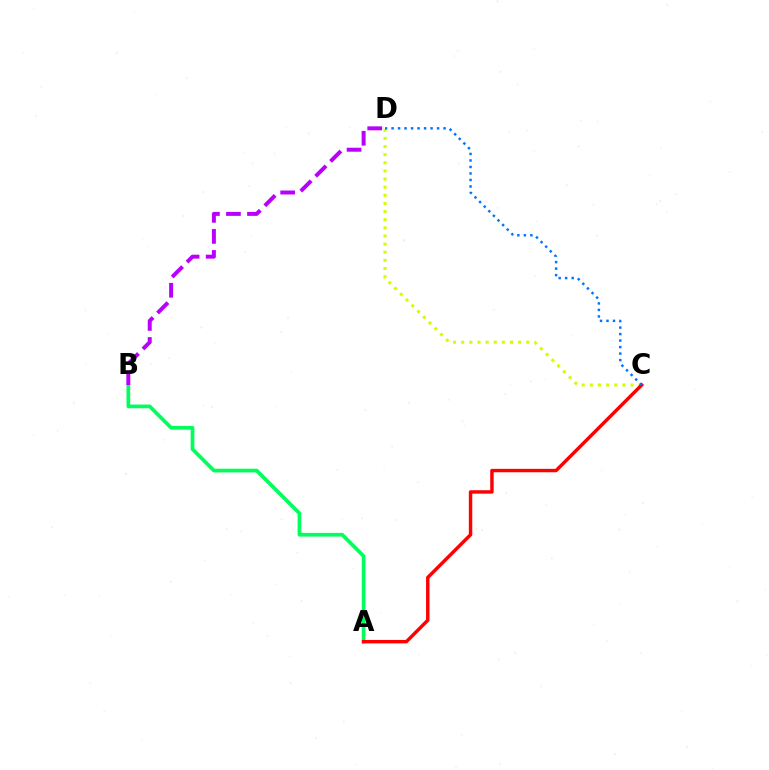{('A', 'B'): [{'color': '#00ff5c', 'line_style': 'solid', 'thickness': 2.67}], ('C', 'D'): [{'color': '#d1ff00', 'line_style': 'dotted', 'thickness': 2.21}, {'color': '#0074ff', 'line_style': 'dotted', 'thickness': 1.77}], ('A', 'C'): [{'color': '#ff0000', 'line_style': 'solid', 'thickness': 2.47}], ('B', 'D'): [{'color': '#b900ff', 'line_style': 'dashed', 'thickness': 2.86}]}